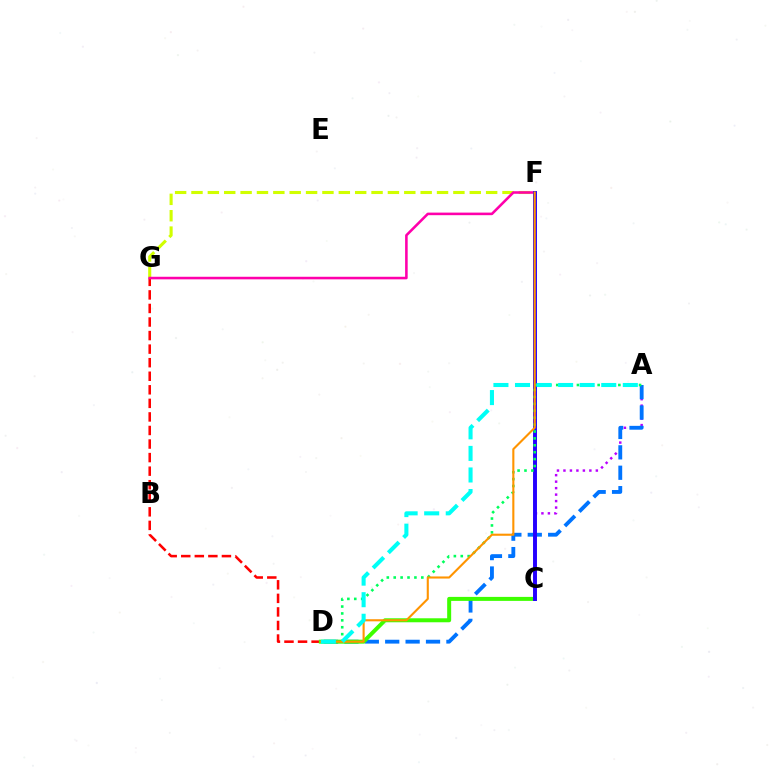{('D', 'G'): [{'color': '#ff0000', 'line_style': 'dashed', 'thickness': 1.84}], ('F', 'G'): [{'color': '#d1ff00', 'line_style': 'dashed', 'thickness': 2.22}, {'color': '#ff00ac', 'line_style': 'solid', 'thickness': 1.85}], ('A', 'C'): [{'color': '#b900ff', 'line_style': 'dotted', 'thickness': 1.76}], ('A', 'D'): [{'color': '#0074ff', 'line_style': 'dashed', 'thickness': 2.77}, {'color': '#00ff5c', 'line_style': 'dotted', 'thickness': 1.87}, {'color': '#00fff6', 'line_style': 'dashed', 'thickness': 2.93}], ('C', 'D'): [{'color': '#3dff00', 'line_style': 'solid', 'thickness': 2.87}], ('C', 'F'): [{'color': '#2500ff', 'line_style': 'solid', 'thickness': 2.83}], ('D', 'F'): [{'color': '#ff9400', 'line_style': 'solid', 'thickness': 1.52}]}